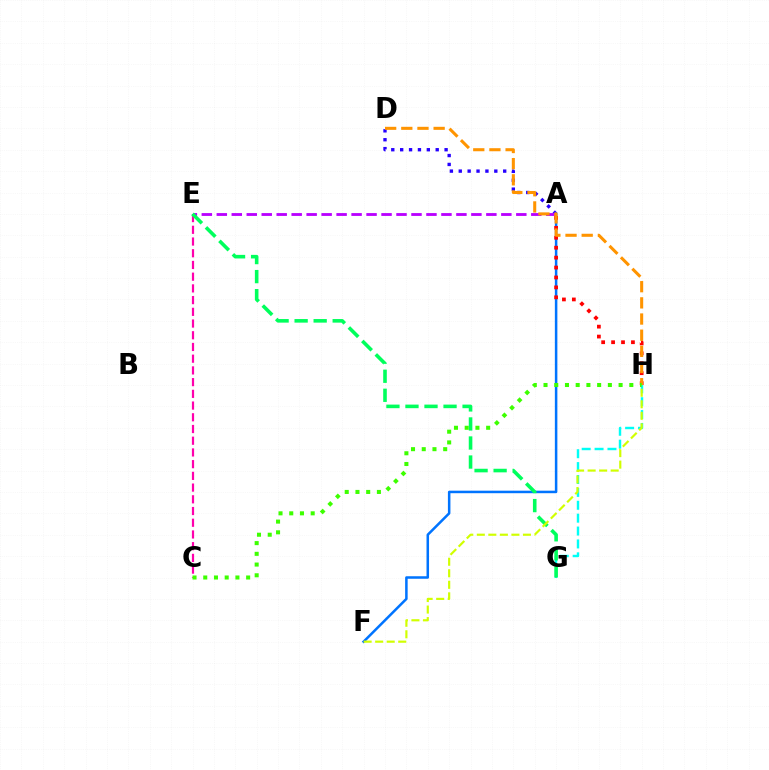{('A', 'D'): [{'color': '#2500ff', 'line_style': 'dotted', 'thickness': 2.41}], ('A', 'F'): [{'color': '#0074ff', 'line_style': 'solid', 'thickness': 1.81}], ('C', 'E'): [{'color': '#ff00ac', 'line_style': 'dashed', 'thickness': 1.59}], ('G', 'H'): [{'color': '#00fff6', 'line_style': 'dashed', 'thickness': 1.75}], ('A', 'H'): [{'color': '#ff0000', 'line_style': 'dotted', 'thickness': 2.7}], ('A', 'E'): [{'color': '#b900ff', 'line_style': 'dashed', 'thickness': 2.03}], ('D', 'H'): [{'color': '#ff9400', 'line_style': 'dashed', 'thickness': 2.2}], ('E', 'G'): [{'color': '#00ff5c', 'line_style': 'dashed', 'thickness': 2.59}], ('F', 'H'): [{'color': '#d1ff00', 'line_style': 'dashed', 'thickness': 1.57}], ('C', 'H'): [{'color': '#3dff00', 'line_style': 'dotted', 'thickness': 2.91}]}